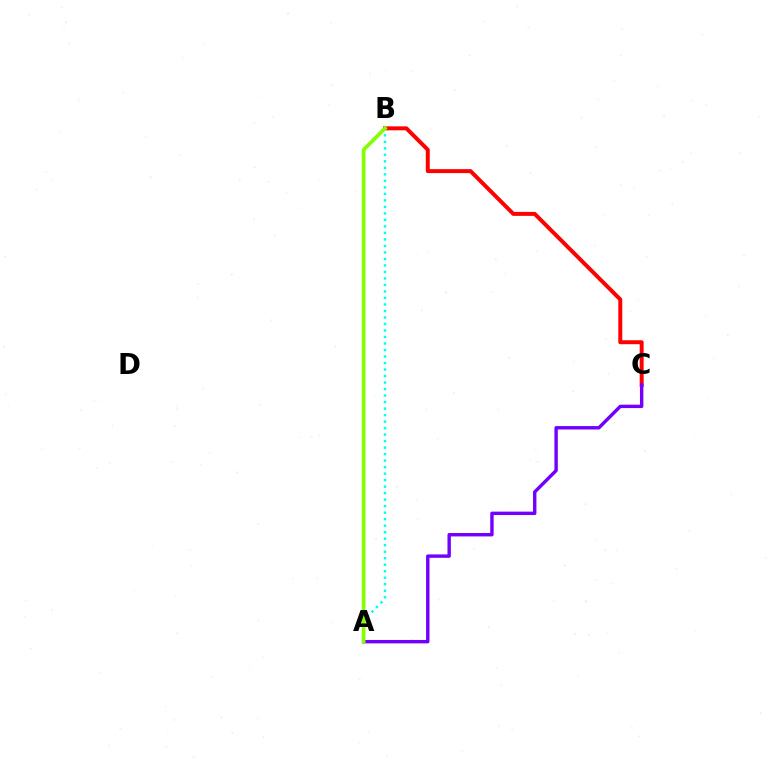{('B', 'C'): [{'color': '#ff0000', 'line_style': 'solid', 'thickness': 2.86}], ('A', 'B'): [{'color': '#00fff6', 'line_style': 'dotted', 'thickness': 1.77}, {'color': '#84ff00', 'line_style': 'solid', 'thickness': 2.67}], ('A', 'C'): [{'color': '#7200ff', 'line_style': 'solid', 'thickness': 2.45}]}